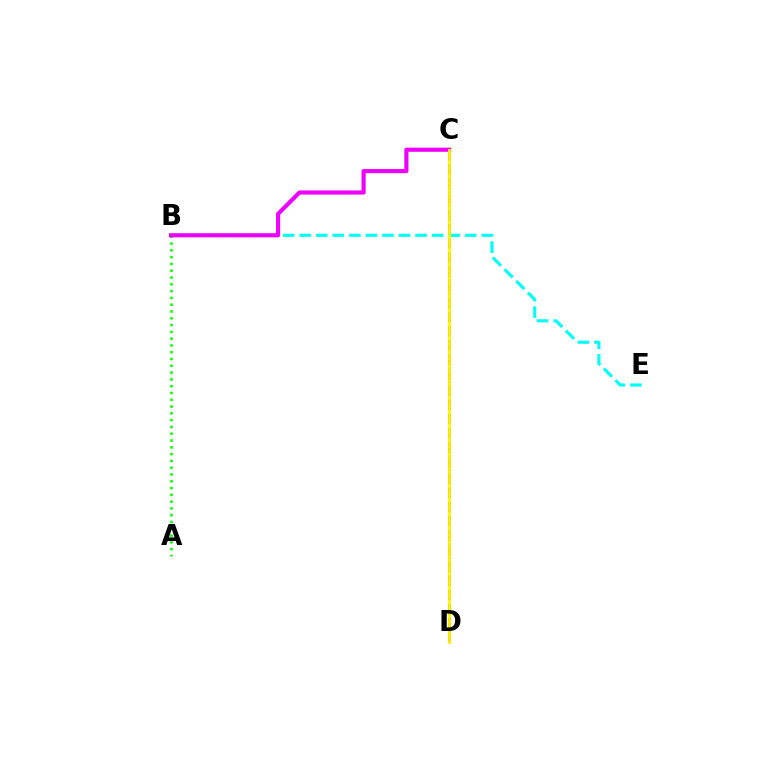{('A', 'B'): [{'color': '#08ff00', 'line_style': 'dotted', 'thickness': 1.85}], ('B', 'E'): [{'color': '#00fff6', 'line_style': 'dashed', 'thickness': 2.25}], ('C', 'D'): [{'color': '#ff0000', 'line_style': 'dashed', 'thickness': 1.99}, {'color': '#0010ff', 'line_style': 'dotted', 'thickness': 1.84}, {'color': '#fcf500', 'line_style': 'solid', 'thickness': 2.01}], ('B', 'C'): [{'color': '#ee00ff', 'line_style': 'solid', 'thickness': 2.98}]}